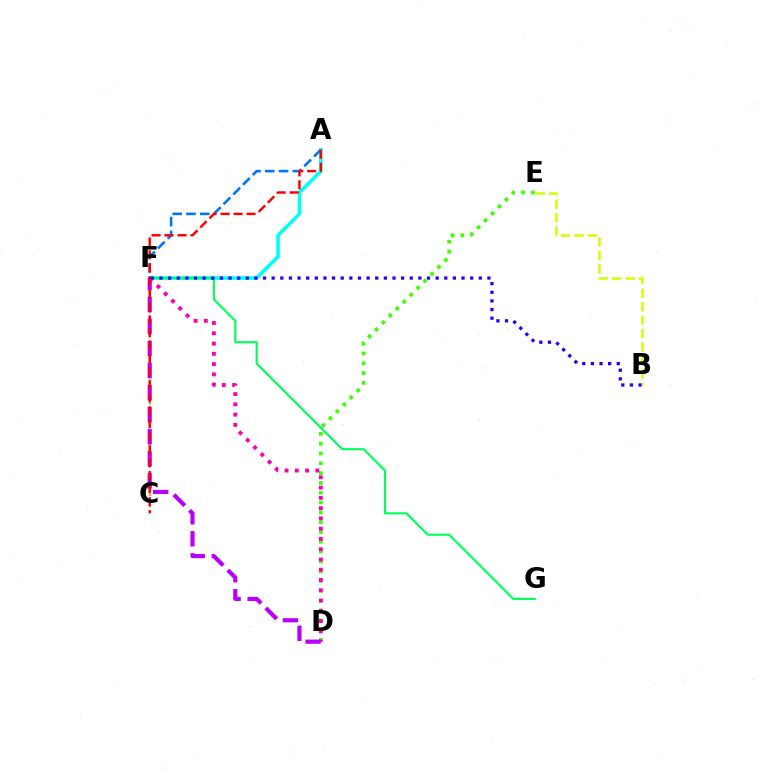{('D', 'E'): [{'color': '#3dff00', 'line_style': 'dotted', 'thickness': 2.67}], ('D', 'F'): [{'color': '#ff00ac', 'line_style': 'dotted', 'thickness': 2.79}, {'color': '#b900ff', 'line_style': 'dashed', 'thickness': 3.0}], ('C', 'F'): [{'color': '#ff9400', 'line_style': 'dotted', 'thickness': 1.55}], ('A', 'F'): [{'color': '#00fff6', 'line_style': 'solid', 'thickness': 2.57}, {'color': '#0074ff', 'line_style': 'dashed', 'thickness': 1.87}], ('F', 'G'): [{'color': '#00ff5c', 'line_style': 'solid', 'thickness': 1.53}], ('B', 'E'): [{'color': '#d1ff00', 'line_style': 'dashed', 'thickness': 1.83}], ('A', 'C'): [{'color': '#ff0000', 'line_style': 'dashed', 'thickness': 1.76}], ('B', 'F'): [{'color': '#2500ff', 'line_style': 'dotted', 'thickness': 2.34}]}